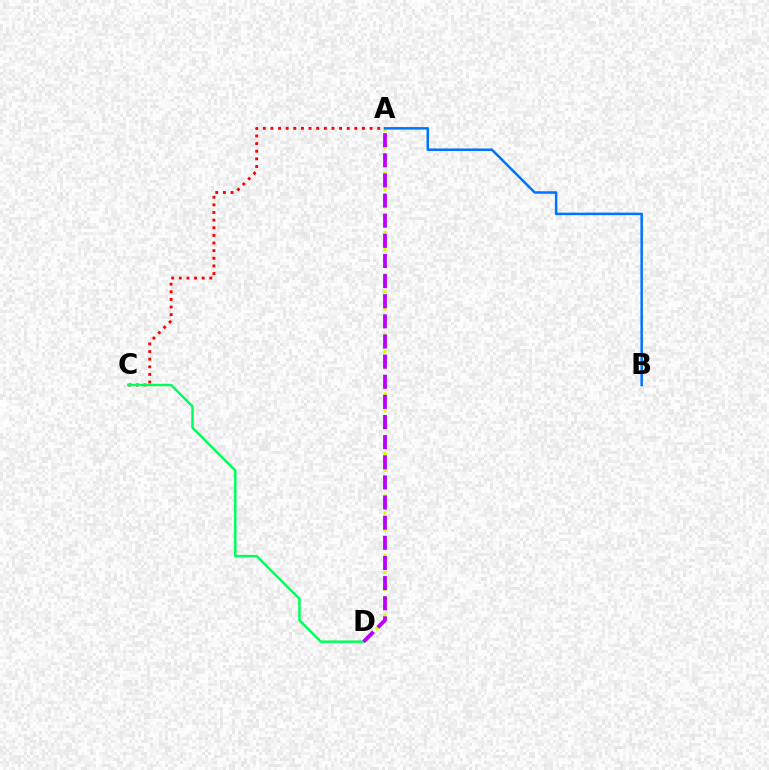{('A', 'C'): [{'color': '#ff0000', 'line_style': 'dotted', 'thickness': 2.07}], ('A', 'D'): [{'color': '#d1ff00', 'line_style': 'dotted', 'thickness': 2.31}, {'color': '#b900ff', 'line_style': 'dashed', 'thickness': 2.74}], ('C', 'D'): [{'color': '#00ff5c', 'line_style': 'solid', 'thickness': 1.79}], ('A', 'B'): [{'color': '#0074ff', 'line_style': 'solid', 'thickness': 1.82}]}